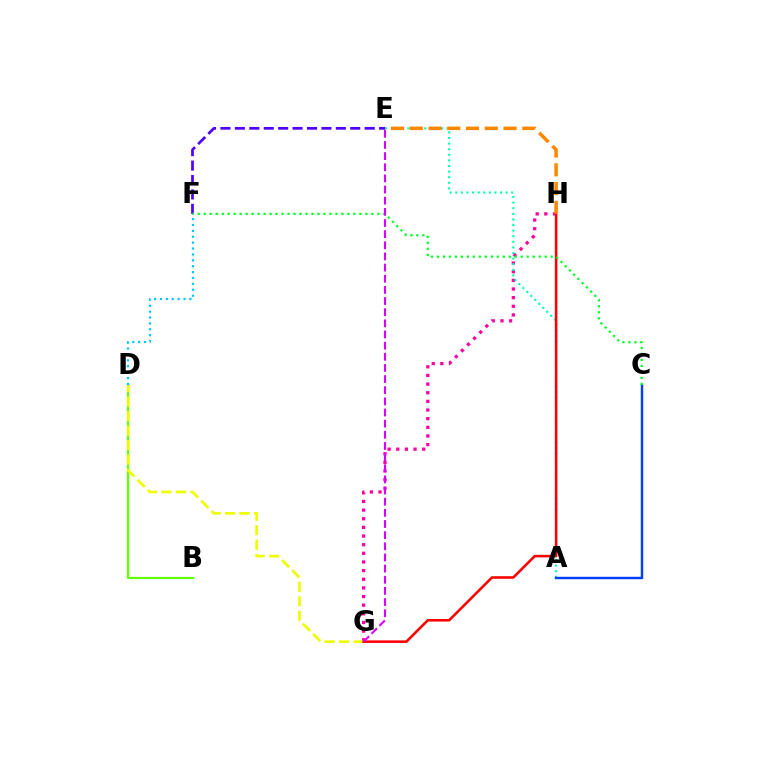{('G', 'H'): [{'color': '#ff00a0', 'line_style': 'dotted', 'thickness': 2.35}, {'color': '#ff0000', 'line_style': 'solid', 'thickness': 1.85}], ('A', 'E'): [{'color': '#00ffaf', 'line_style': 'dotted', 'thickness': 1.52}], ('B', 'D'): [{'color': '#66ff00', 'line_style': 'solid', 'thickness': 1.6}], ('D', 'G'): [{'color': '#eeff00', 'line_style': 'dashed', 'thickness': 1.97}], ('A', 'C'): [{'color': '#003fff', 'line_style': 'solid', 'thickness': 1.75}], ('E', 'F'): [{'color': '#4f00ff', 'line_style': 'dashed', 'thickness': 1.96}], ('E', 'H'): [{'color': '#ff8800', 'line_style': 'dashed', 'thickness': 2.55}], ('C', 'F'): [{'color': '#00ff27', 'line_style': 'dotted', 'thickness': 1.63}], ('E', 'G'): [{'color': '#d600ff', 'line_style': 'dashed', 'thickness': 1.51}], ('D', 'F'): [{'color': '#00c7ff', 'line_style': 'dotted', 'thickness': 1.6}]}